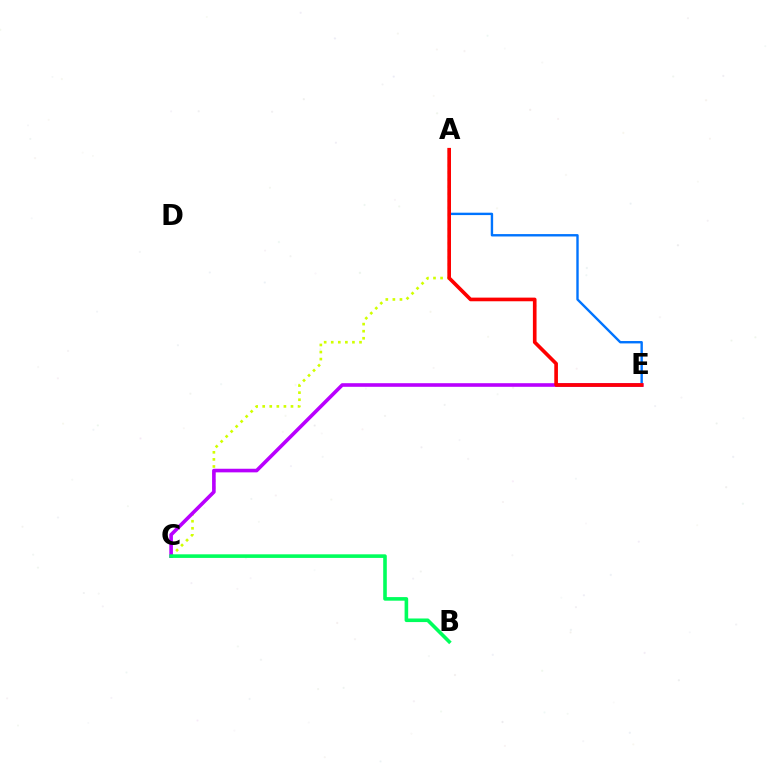{('A', 'C'): [{'color': '#d1ff00', 'line_style': 'dotted', 'thickness': 1.92}], ('A', 'E'): [{'color': '#0074ff', 'line_style': 'solid', 'thickness': 1.72}, {'color': '#ff0000', 'line_style': 'solid', 'thickness': 2.63}], ('C', 'E'): [{'color': '#b900ff', 'line_style': 'solid', 'thickness': 2.6}], ('B', 'C'): [{'color': '#00ff5c', 'line_style': 'solid', 'thickness': 2.59}]}